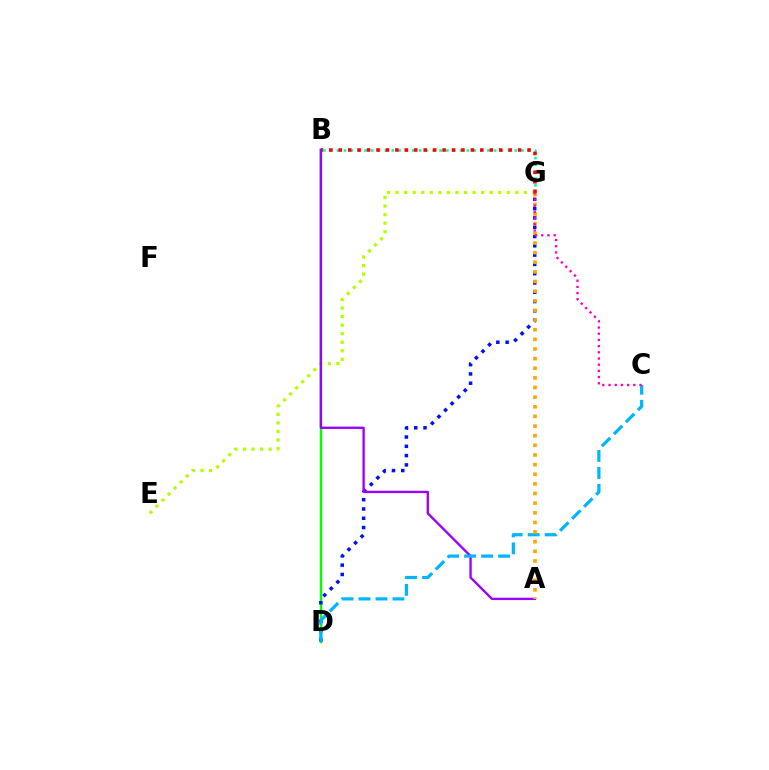{('E', 'G'): [{'color': '#b3ff00', 'line_style': 'dotted', 'thickness': 2.32}], ('B', 'G'): [{'color': '#00ff9d', 'line_style': 'dotted', 'thickness': 1.86}, {'color': '#ff0000', 'line_style': 'dotted', 'thickness': 2.56}], ('B', 'D'): [{'color': '#08ff00', 'line_style': 'solid', 'thickness': 1.77}], ('D', 'G'): [{'color': '#0010ff', 'line_style': 'dotted', 'thickness': 2.52}], ('A', 'B'): [{'color': '#9b00ff', 'line_style': 'solid', 'thickness': 1.69}], ('C', 'D'): [{'color': '#00b5ff', 'line_style': 'dashed', 'thickness': 2.31}], ('A', 'G'): [{'color': '#ffa500', 'line_style': 'dotted', 'thickness': 2.62}], ('C', 'G'): [{'color': '#ff00bd', 'line_style': 'dotted', 'thickness': 1.68}]}